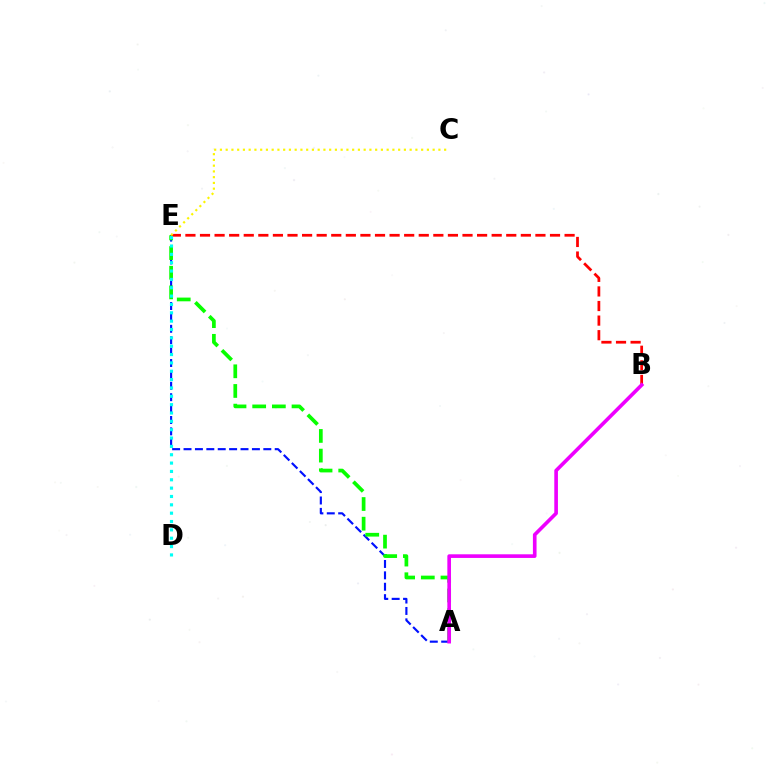{('A', 'E'): [{'color': '#0010ff', 'line_style': 'dashed', 'thickness': 1.55}, {'color': '#08ff00', 'line_style': 'dashed', 'thickness': 2.67}], ('B', 'E'): [{'color': '#ff0000', 'line_style': 'dashed', 'thickness': 1.98}], ('C', 'E'): [{'color': '#fcf500', 'line_style': 'dotted', 'thickness': 1.56}], ('A', 'B'): [{'color': '#ee00ff', 'line_style': 'solid', 'thickness': 2.62}], ('D', 'E'): [{'color': '#00fff6', 'line_style': 'dotted', 'thickness': 2.27}]}